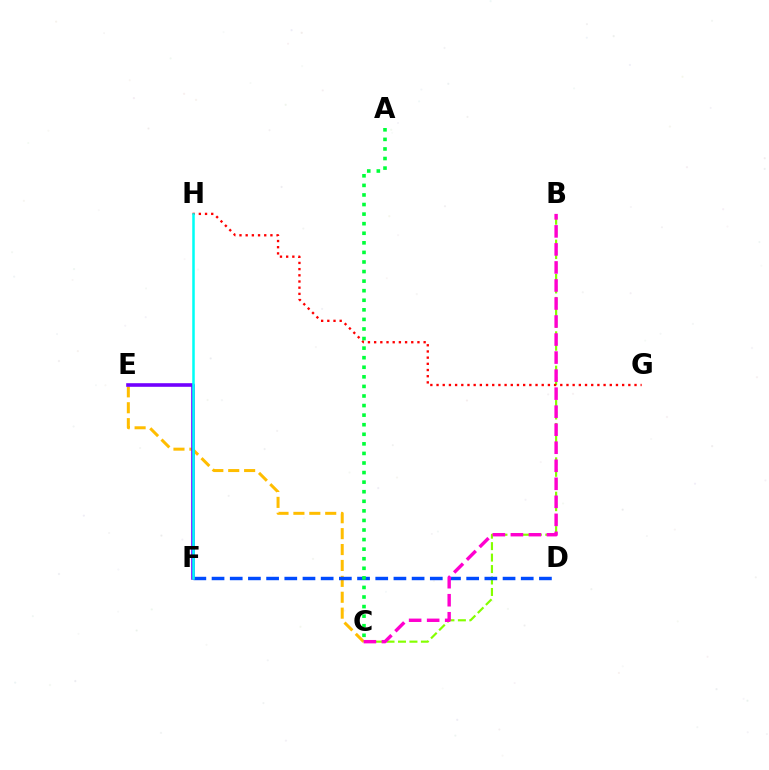{('C', 'E'): [{'color': '#ffbd00', 'line_style': 'dashed', 'thickness': 2.16}], ('B', 'C'): [{'color': '#84ff00', 'line_style': 'dashed', 'thickness': 1.56}, {'color': '#ff00cf', 'line_style': 'dashed', 'thickness': 2.45}], ('G', 'H'): [{'color': '#ff0000', 'line_style': 'dotted', 'thickness': 1.68}], ('D', 'F'): [{'color': '#004bff', 'line_style': 'dashed', 'thickness': 2.47}], ('E', 'F'): [{'color': '#7200ff', 'line_style': 'solid', 'thickness': 2.59}], ('A', 'C'): [{'color': '#00ff39', 'line_style': 'dotted', 'thickness': 2.6}], ('F', 'H'): [{'color': '#00fff6', 'line_style': 'solid', 'thickness': 1.82}]}